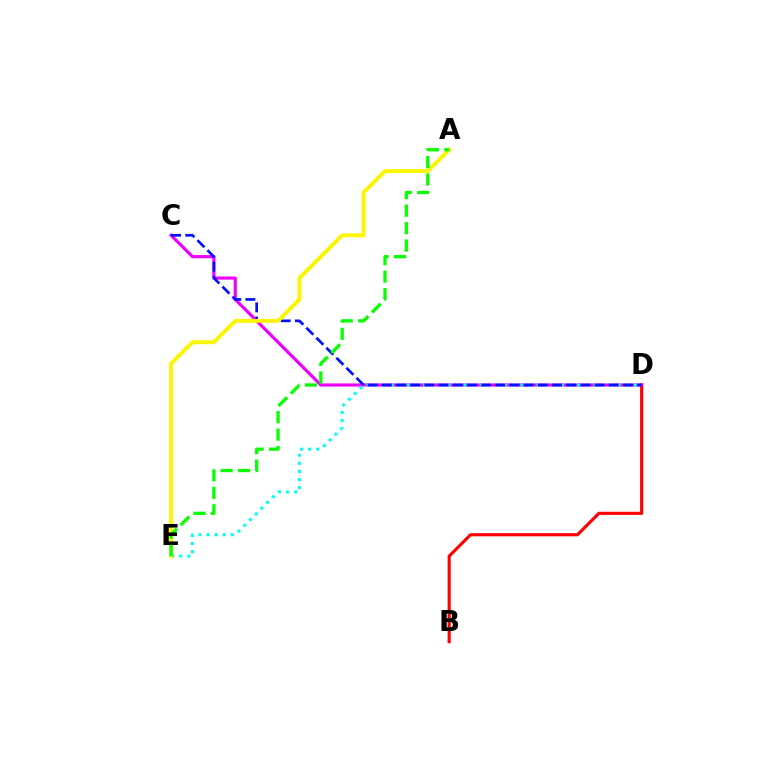{('B', 'D'): [{'color': '#ff0000', 'line_style': 'solid', 'thickness': 2.25}], ('C', 'D'): [{'color': '#ee00ff', 'line_style': 'solid', 'thickness': 2.27}, {'color': '#0010ff', 'line_style': 'dashed', 'thickness': 1.93}], ('D', 'E'): [{'color': '#00fff6', 'line_style': 'dotted', 'thickness': 2.2}], ('A', 'E'): [{'color': '#fcf500', 'line_style': 'solid', 'thickness': 2.83}, {'color': '#08ff00', 'line_style': 'dashed', 'thickness': 2.38}]}